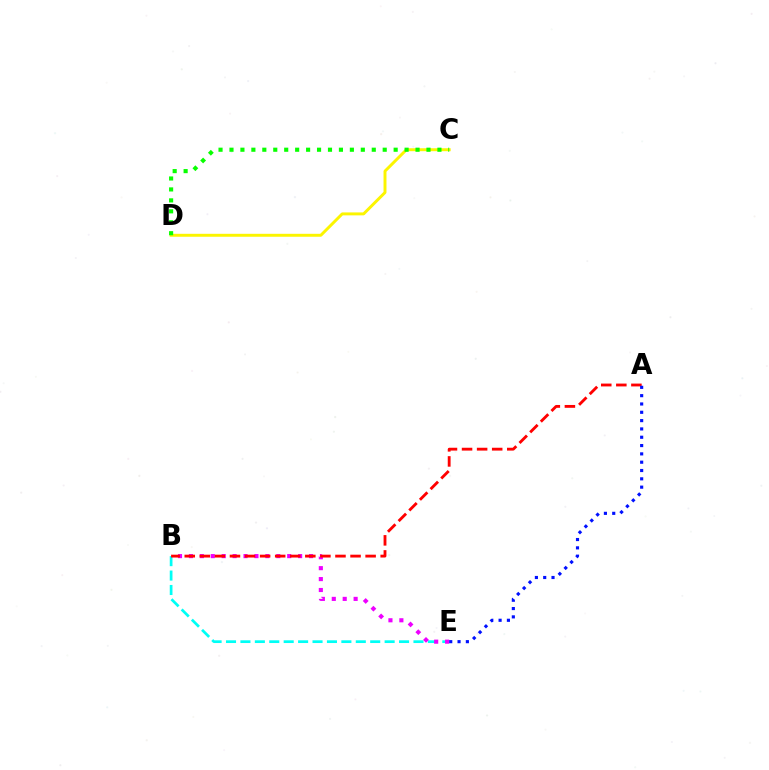{('B', 'E'): [{'color': '#00fff6', 'line_style': 'dashed', 'thickness': 1.96}, {'color': '#ee00ff', 'line_style': 'dotted', 'thickness': 2.97}], ('A', 'B'): [{'color': '#ff0000', 'line_style': 'dashed', 'thickness': 2.05}], ('A', 'E'): [{'color': '#0010ff', 'line_style': 'dotted', 'thickness': 2.26}], ('C', 'D'): [{'color': '#fcf500', 'line_style': 'solid', 'thickness': 2.12}, {'color': '#08ff00', 'line_style': 'dotted', 'thickness': 2.97}]}